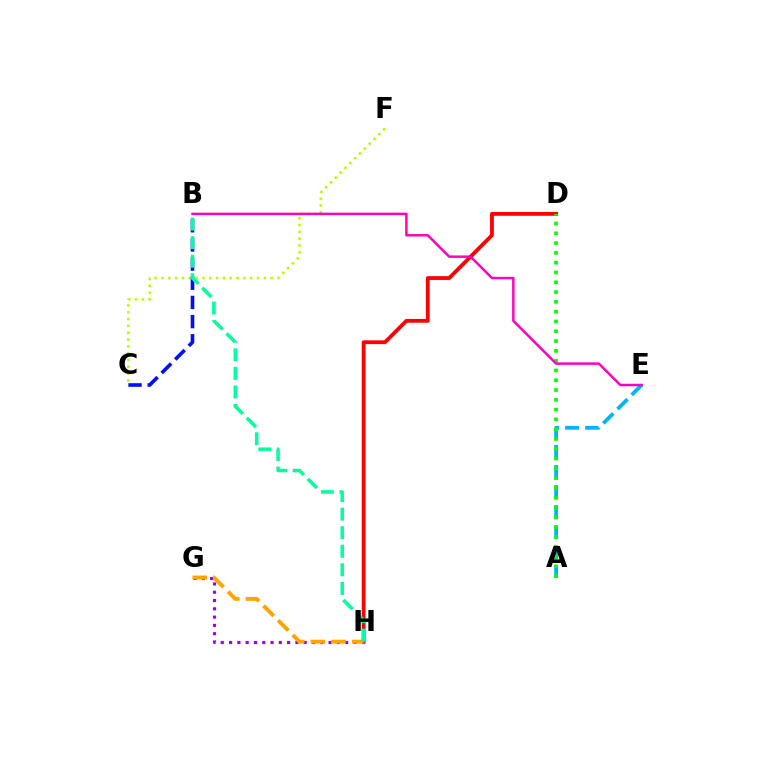{('C', 'F'): [{'color': '#b3ff00', 'line_style': 'dotted', 'thickness': 1.85}], ('D', 'H'): [{'color': '#ff0000', 'line_style': 'solid', 'thickness': 2.73}], ('G', 'H'): [{'color': '#9b00ff', 'line_style': 'dotted', 'thickness': 2.25}, {'color': '#ffa500', 'line_style': 'dashed', 'thickness': 2.81}], ('A', 'E'): [{'color': '#00b5ff', 'line_style': 'dashed', 'thickness': 2.73}], ('B', 'C'): [{'color': '#0010ff', 'line_style': 'dashed', 'thickness': 2.6}], ('A', 'D'): [{'color': '#08ff00', 'line_style': 'dotted', 'thickness': 2.66}], ('B', 'E'): [{'color': '#ff00bd', 'line_style': 'solid', 'thickness': 1.77}], ('B', 'H'): [{'color': '#00ff9d', 'line_style': 'dashed', 'thickness': 2.52}]}